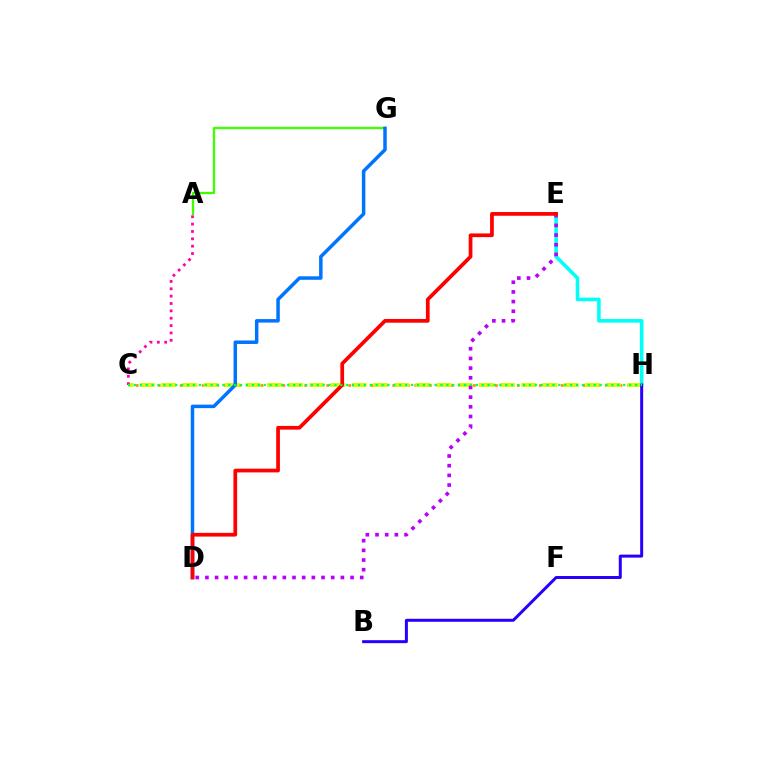{('A', 'G'): [{'color': '#3dff00', 'line_style': 'solid', 'thickness': 1.65}], ('C', 'H'): [{'color': '#ff9400', 'line_style': 'dotted', 'thickness': 1.99}, {'color': '#d1ff00', 'line_style': 'dashed', 'thickness': 2.88}, {'color': '#00ff5c', 'line_style': 'dotted', 'thickness': 1.6}], ('E', 'H'): [{'color': '#00fff6', 'line_style': 'solid', 'thickness': 2.58}], ('D', 'G'): [{'color': '#0074ff', 'line_style': 'solid', 'thickness': 2.51}], ('D', 'E'): [{'color': '#b900ff', 'line_style': 'dotted', 'thickness': 2.63}, {'color': '#ff0000', 'line_style': 'solid', 'thickness': 2.68}], ('A', 'C'): [{'color': '#ff00ac', 'line_style': 'dotted', 'thickness': 2.0}], ('B', 'H'): [{'color': '#2500ff', 'line_style': 'solid', 'thickness': 2.14}]}